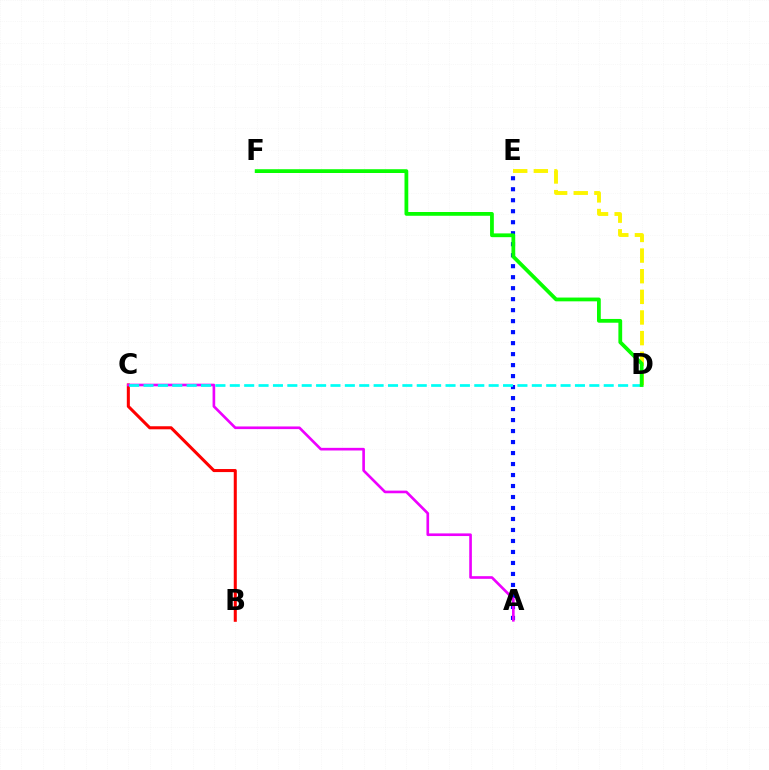{('A', 'E'): [{'color': '#0010ff', 'line_style': 'dotted', 'thickness': 2.99}], ('B', 'C'): [{'color': '#ff0000', 'line_style': 'solid', 'thickness': 2.19}], ('A', 'C'): [{'color': '#ee00ff', 'line_style': 'solid', 'thickness': 1.9}], ('D', 'E'): [{'color': '#fcf500', 'line_style': 'dashed', 'thickness': 2.8}], ('C', 'D'): [{'color': '#00fff6', 'line_style': 'dashed', 'thickness': 1.95}], ('D', 'F'): [{'color': '#08ff00', 'line_style': 'solid', 'thickness': 2.72}]}